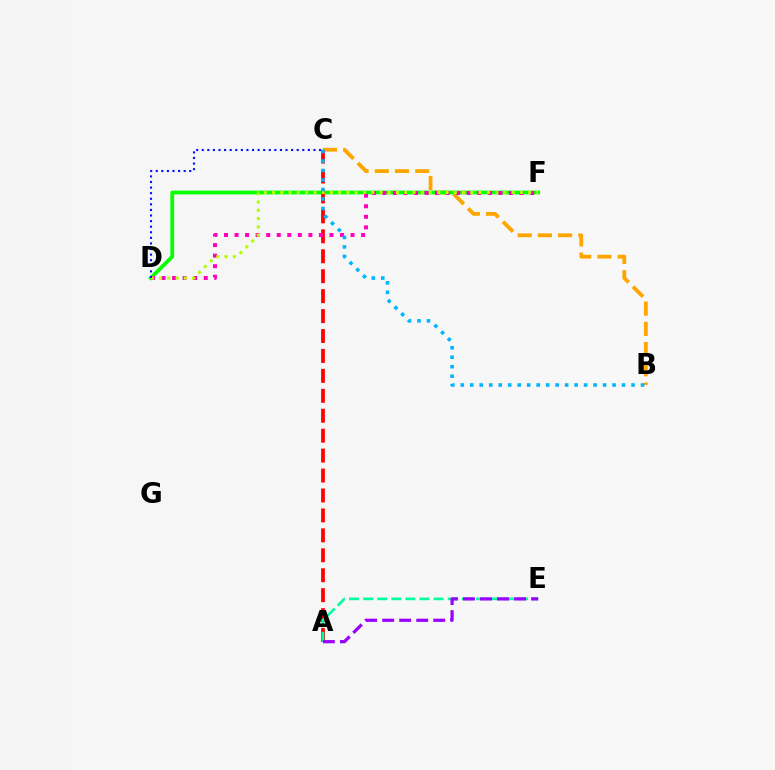{('B', 'C'): [{'color': '#ffa500', 'line_style': 'dashed', 'thickness': 2.75}, {'color': '#00b5ff', 'line_style': 'dotted', 'thickness': 2.58}], ('D', 'F'): [{'color': '#08ff00', 'line_style': 'solid', 'thickness': 2.72}, {'color': '#ff00bd', 'line_style': 'dotted', 'thickness': 2.87}, {'color': '#b3ff00', 'line_style': 'dotted', 'thickness': 2.24}], ('A', 'C'): [{'color': '#ff0000', 'line_style': 'dashed', 'thickness': 2.71}], ('A', 'E'): [{'color': '#00ff9d', 'line_style': 'dashed', 'thickness': 1.91}, {'color': '#9b00ff', 'line_style': 'dashed', 'thickness': 2.31}], ('C', 'D'): [{'color': '#0010ff', 'line_style': 'dotted', 'thickness': 1.52}]}